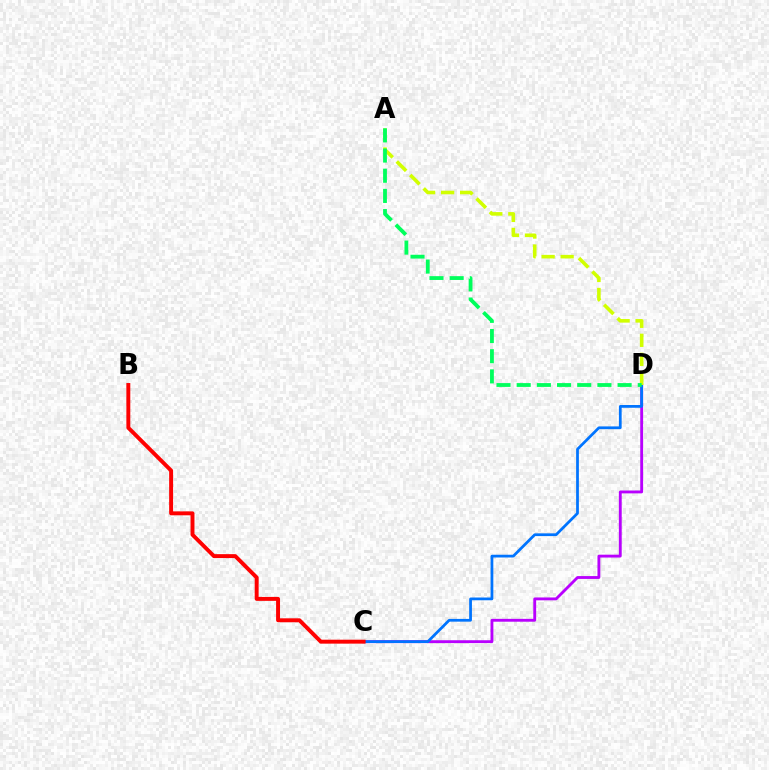{('C', 'D'): [{'color': '#b900ff', 'line_style': 'solid', 'thickness': 2.06}, {'color': '#0074ff', 'line_style': 'solid', 'thickness': 1.98}], ('B', 'C'): [{'color': '#ff0000', 'line_style': 'solid', 'thickness': 2.83}], ('A', 'D'): [{'color': '#d1ff00', 'line_style': 'dashed', 'thickness': 2.58}, {'color': '#00ff5c', 'line_style': 'dashed', 'thickness': 2.74}]}